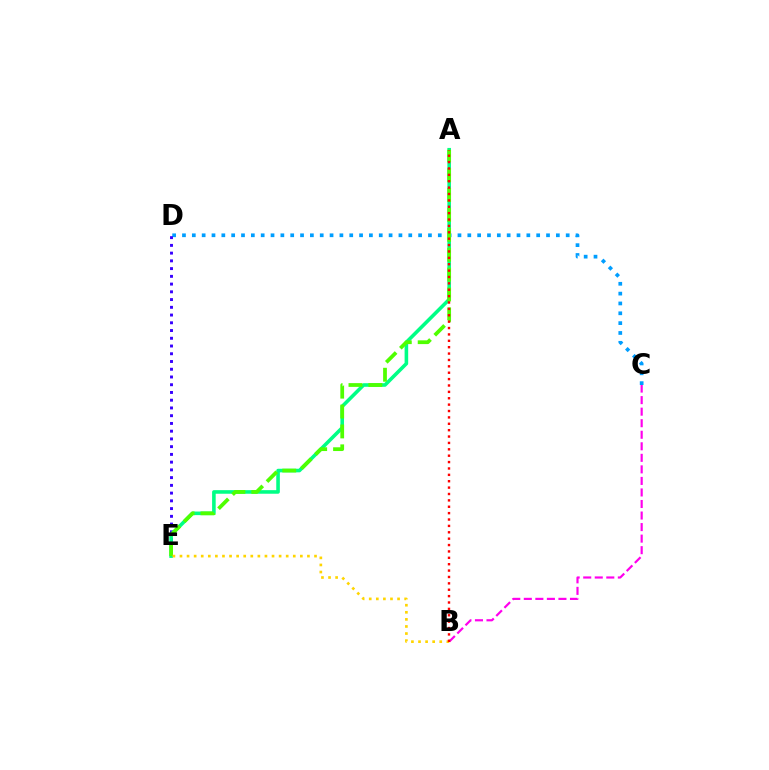{('C', 'D'): [{'color': '#009eff', 'line_style': 'dotted', 'thickness': 2.67}], ('D', 'E'): [{'color': '#3700ff', 'line_style': 'dotted', 'thickness': 2.1}], ('A', 'E'): [{'color': '#00ff86', 'line_style': 'solid', 'thickness': 2.58}, {'color': '#4fff00', 'line_style': 'dashed', 'thickness': 2.7}], ('B', 'C'): [{'color': '#ff00ed', 'line_style': 'dashed', 'thickness': 1.57}], ('B', 'E'): [{'color': '#ffd500', 'line_style': 'dotted', 'thickness': 1.92}], ('A', 'B'): [{'color': '#ff0000', 'line_style': 'dotted', 'thickness': 1.73}]}